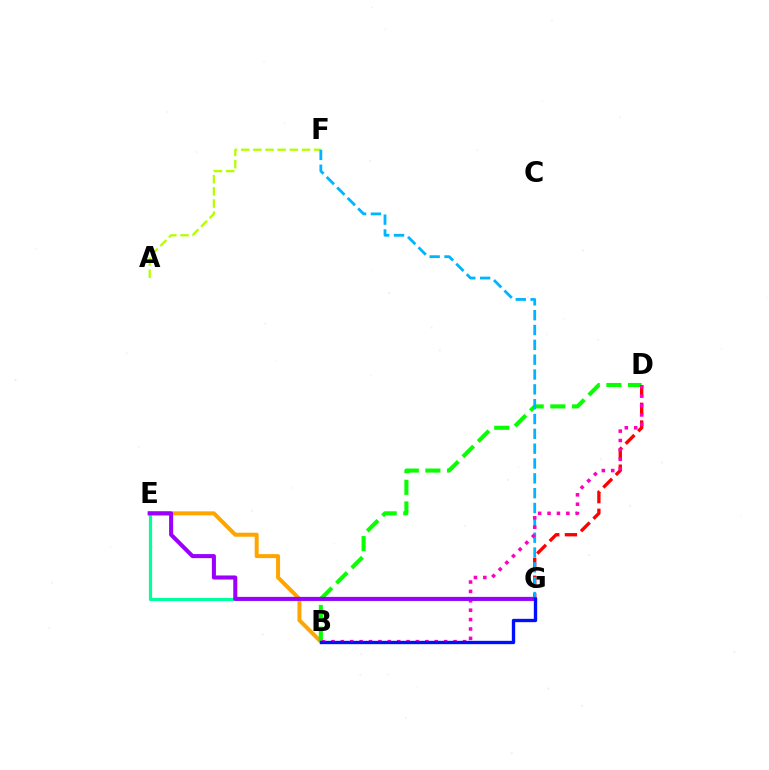{('A', 'F'): [{'color': '#b3ff00', 'line_style': 'dashed', 'thickness': 1.65}], ('B', 'E'): [{'color': '#ffa500', 'line_style': 'solid', 'thickness': 2.87}], ('D', 'G'): [{'color': '#ff0000', 'line_style': 'dashed', 'thickness': 2.4}], ('E', 'G'): [{'color': '#00ff9d', 'line_style': 'solid', 'thickness': 2.29}, {'color': '#9b00ff', 'line_style': 'solid', 'thickness': 2.91}], ('B', 'D'): [{'color': '#08ff00', 'line_style': 'dashed', 'thickness': 2.94}, {'color': '#ff00bd', 'line_style': 'dotted', 'thickness': 2.55}], ('F', 'G'): [{'color': '#00b5ff', 'line_style': 'dashed', 'thickness': 2.02}], ('B', 'G'): [{'color': '#0010ff', 'line_style': 'solid', 'thickness': 2.4}]}